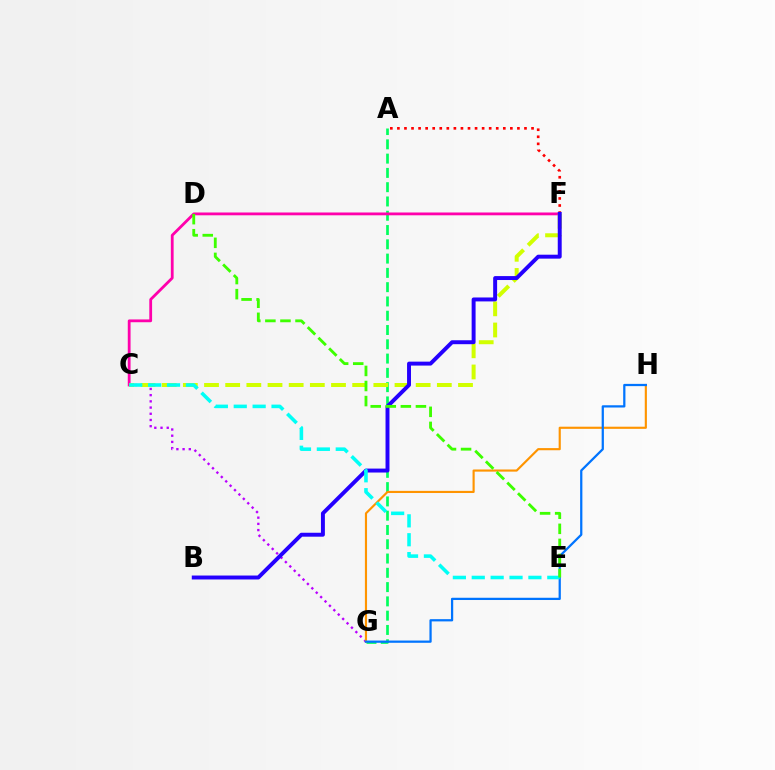{('A', 'G'): [{'color': '#00ff5c', 'line_style': 'dashed', 'thickness': 1.94}], ('C', 'G'): [{'color': '#b900ff', 'line_style': 'dotted', 'thickness': 1.69}], ('C', 'F'): [{'color': '#ff00ac', 'line_style': 'solid', 'thickness': 2.01}, {'color': '#d1ff00', 'line_style': 'dashed', 'thickness': 2.88}], ('A', 'F'): [{'color': '#ff0000', 'line_style': 'dotted', 'thickness': 1.92}], ('G', 'H'): [{'color': '#ff9400', 'line_style': 'solid', 'thickness': 1.55}, {'color': '#0074ff', 'line_style': 'solid', 'thickness': 1.62}], ('B', 'F'): [{'color': '#2500ff', 'line_style': 'solid', 'thickness': 2.84}], ('C', 'E'): [{'color': '#00fff6', 'line_style': 'dashed', 'thickness': 2.57}], ('D', 'E'): [{'color': '#3dff00', 'line_style': 'dashed', 'thickness': 2.05}]}